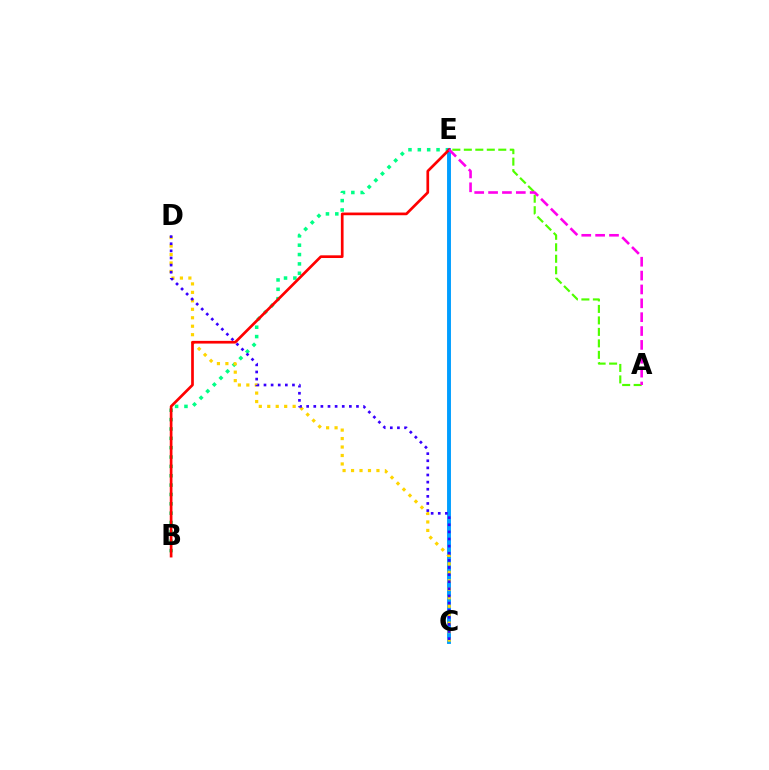{('B', 'E'): [{'color': '#00ff86', 'line_style': 'dotted', 'thickness': 2.54}, {'color': '#ff0000', 'line_style': 'solid', 'thickness': 1.94}], ('A', 'E'): [{'color': '#4fff00', 'line_style': 'dashed', 'thickness': 1.56}, {'color': '#ff00ed', 'line_style': 'dashed', 'thickness': 1.88}], ('C', 'E'): [{'color': '#009eff', 'line_style': 'solid', 'thickness': 2.81}], ('C', 'D'): [{'color': '#ffd500', 'line_style': 'dotted', 'thickness': 2.3}, {'color': '#3700ff', 'line_style': 'dotted', 'thickness': 1.93}]}